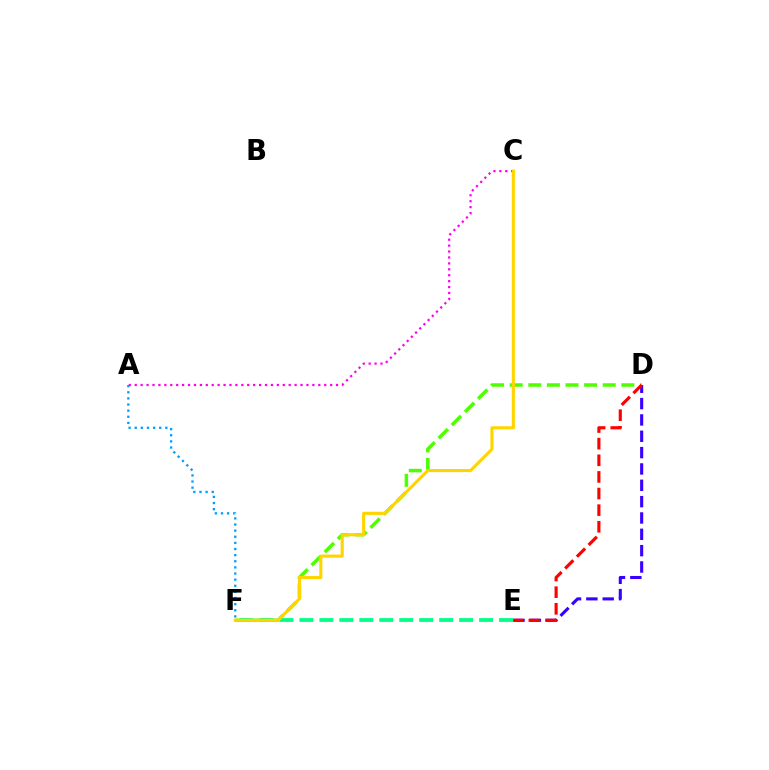{('D', 'F'): [{'color': '#4fff00', 'line_style': 'dashed', 'thickness': 2.53}], ('E', 'F'): [{'color': '#00ff86', 'line_style': 'dashed', 'thickness': 2.71}], ('A', 'C'): [{'color': '#ff00ed', 'line_style': 'dotted', 'thickness': 1.61}], ('C', 'F'): [{'color': '#ffd500', 'line_style': 'solid', 'thickness': 2.25}], ('A', 'F'): [{'color': '#009eff', 'line_style': 'dotted', 'thickness': 1.66}], ('D', 'E'): [{'color': '#3700ff', 'line_style': 'dashed', 'thickness': 2.22}, {'color': '#ff0000', 'line_style': 'dashed', 'thickness': 2.26}]}